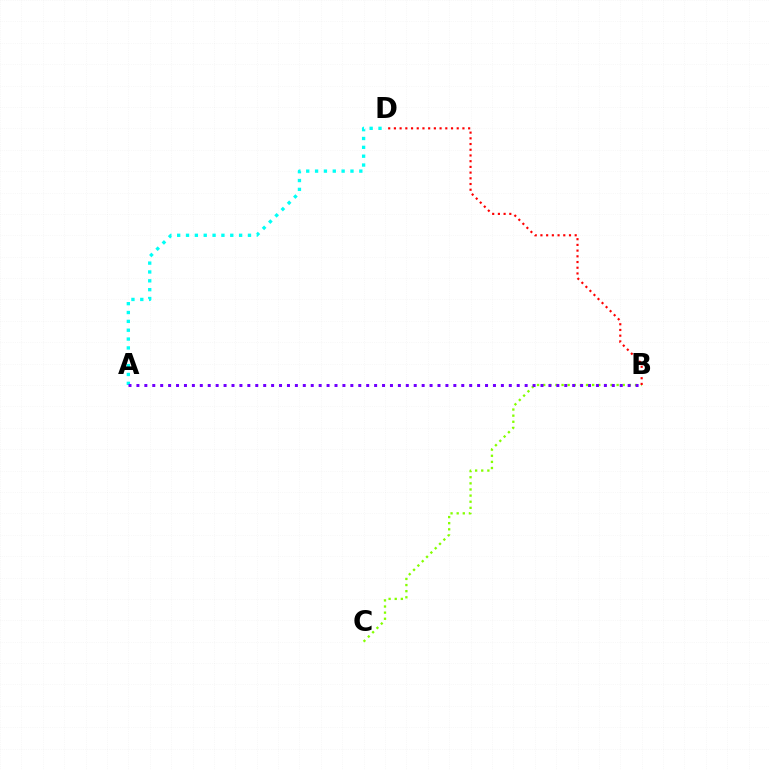{('B', 'C'): [{'color': '#84ff00', 'line_style': 'dotted', 'thickness': 1.66}], ('A', 'D'): [{'color': '#00fff6', 'line_style': 'dotted', 'thickness': 2.4}], ('B', 'D'): [{'color': '#ff0000', 'line_style': 'dotted', 'thickness': 1.55}], ('A', 'B'): [{'color': '#7200ff', 'line_style': 'dotted', 'thickness': 2.15}]}